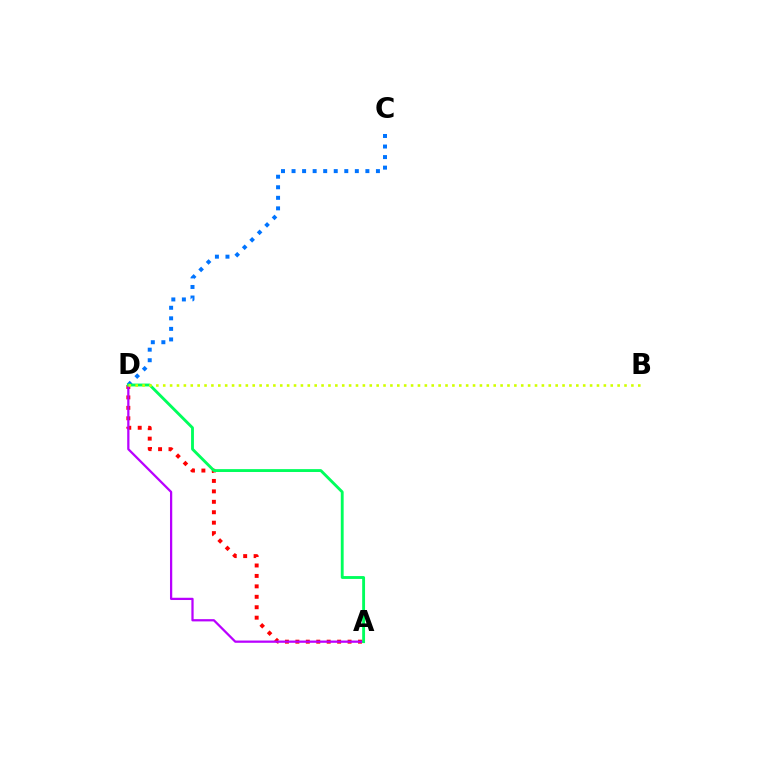{('A', 'D'): [{'color': '#ff0000', 'line_style': 'dotted', 'thickness': 2.84}, {'color': '#b900ff', 'line_style': 'solid', 'thickness': 1.62}, {'color': '#00ff5c', 'line_style': 'solid', 'thickness': 2.06}], ('C', 'D'): [{'color': '#0074ff', 'line_style': 'dotted', 'thickness': 2.87}], ('B', 'D'): [{'color': '#d1ff00', 'line_style': 'dotted', 'thickness': 1.87}]}